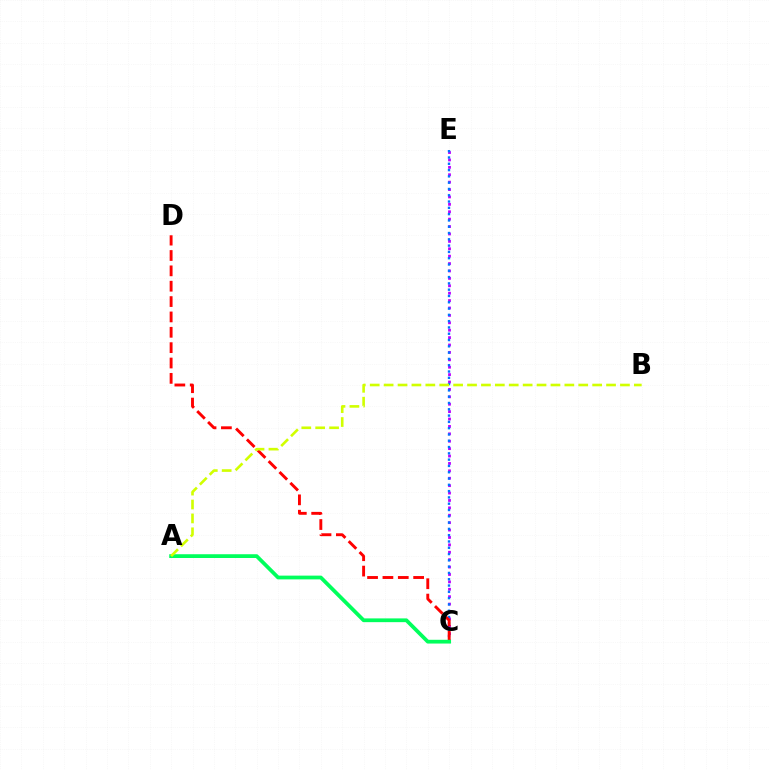{('C', 'E'): [{'color': '#b900ff', 'line_style': 'dotted', 'thickness': 2.01}, {'color': '#0074ff', 'line_style': 'dotted', 'thickness': 1.71}], ('C', 'D'): [{'color': '#ff0000', 'line_style': 'dashed', 'thickness': 2.09}], ('A', 'C'): [{'color': '#00ff5c', 'line_style': 'solid', 'thickness': 2.71}], ('A', 'B'): [{'color': '#d1ff00', 'line_style': 'dashed', 'thickness': 1.89}]}